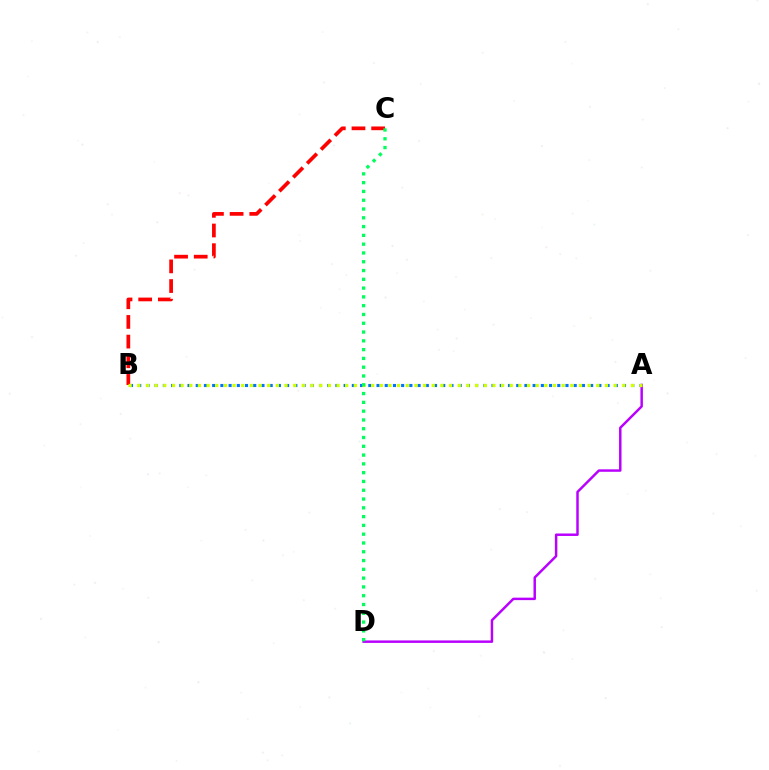{('B', 'C'): [{'color': '#ff0000', 'line_style': 'dashed', 'thickness': 2.67}], ('A', 'B'): [{'color': '#0074ff', 'line_style': 'dotted', 'thickness': 2.23}, {'color': '#d1ff00', 'line_style': 'dotted', 'thickness': 2.35}], ('A', 'D'): [{'color': '#b900ff', 'line_style': 'solid', 'thickness': 1.78}], ('C', 'D'): [{'color': '#00ff5c', 'line_style': 'dotted', 'thickness': 2.39}]}